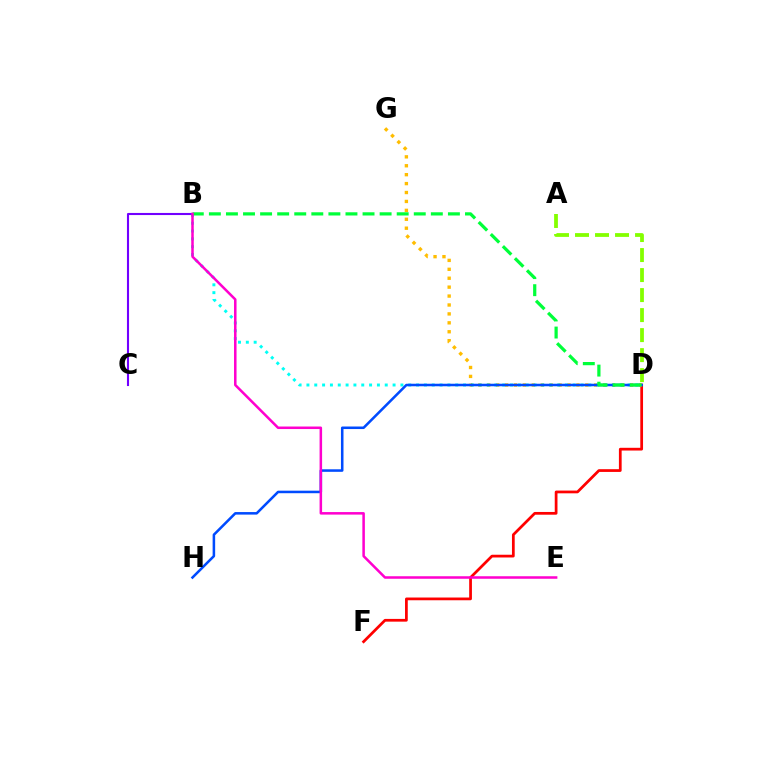{('D', 'F'): [{'color': '#ff0000', 'line_style': 'solid', 'thickness': 1.97}], ('D', 'G'): [{'color': '#ffbd00', 'line_style': 'dotted', 'thickness': 2.42}], ('B', 'D'): [{'color': '#00fff6', 'line_style': 'dotted', 'thickness': 2.13}, {'color': '#00ff39', 'line_style': 'dashed', 'thickness': 2.32}], ('D', 'H'): [{'color': '#004bff', 'line_style': 'solid', 'thickness': 1.83}], ('B', 'C'): [{'color': '#7200ff', 'line_style': 'solid', 'thickness': 1.51}], ('A', 'D'): [{'color': '#84ff00', 'line_style': 'dashed', 'thickness': 2.72}], ('B', 'E'): [{'color': '#ff00cf', 'line_style': 'solid', 'thickness': 1.82}]}